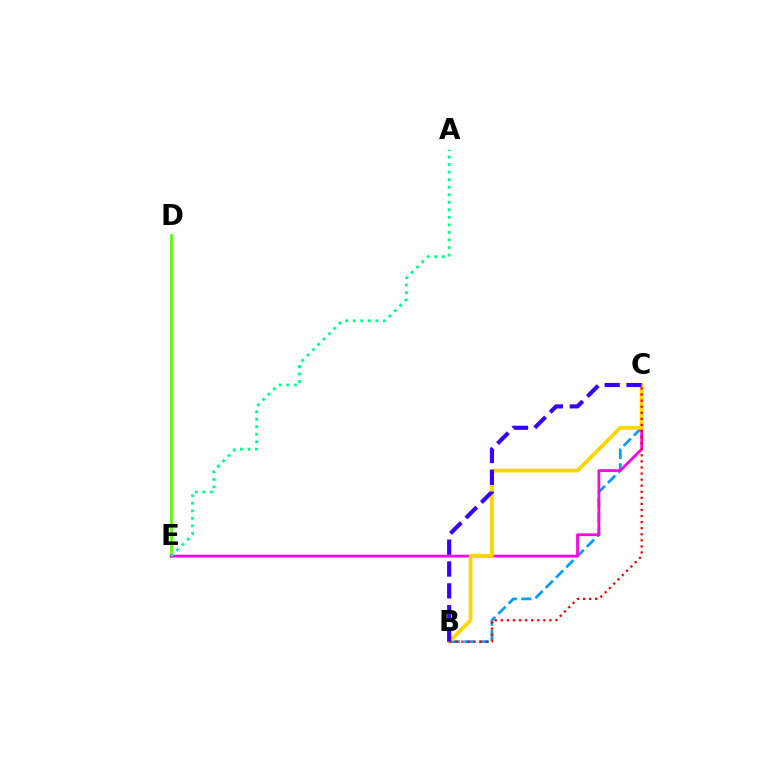{('B', 'C'): [{'color': '#009eff', 'line_style': 'dashed', 'thickness': 1.97}, {'color': '#ffd500', 'line_style': 'solid', 'thickness': 2.72}, {'color': '#ff0000', 'line_style': 'dotted', 'thickness': 1.65}, {'color': '#3700ff', 'line_style': 'dashed', 'thickness': 2.97}], ('D', 'E'): [{'color': '#4fff00', 'line_style': 'solid', 'thickness': 1.94}], ('C', 'E'): [{'color': '#ff00ed', 'line_style': 'solid', 'thickness': 1.98}], ('A', 'E'): [{'color': '#00ff86', 'line_style': 'dotted', 'thickness': 2.05}]}